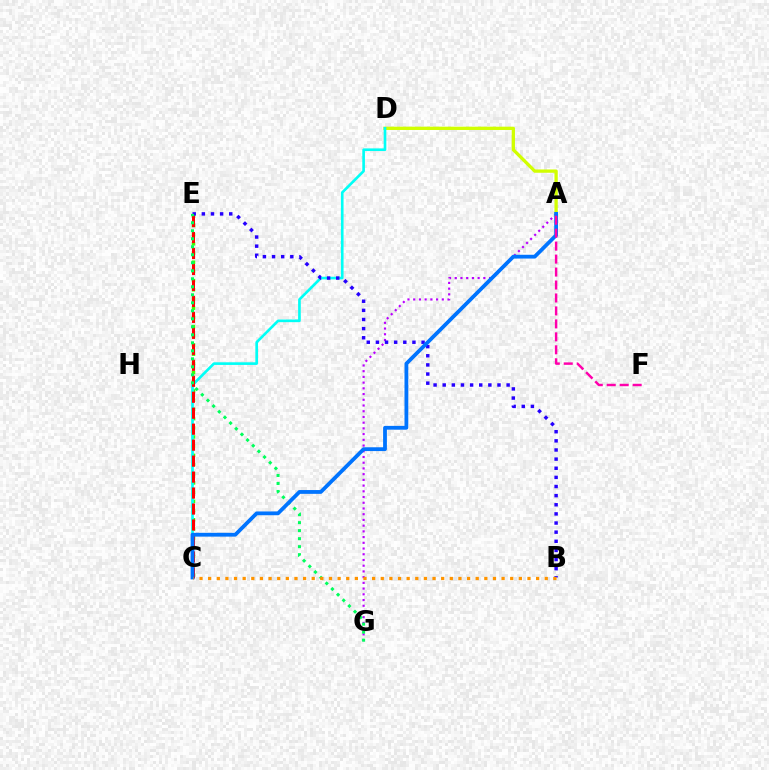{('A', 'D'): [{'color': '#d1ff00', 'line_style': 'solid', 'thickness': 2.37}], ('C', 'E'): [{'color': '#3dff00', 'line_style': 'dotted', 'thickness': 2.5}, {'color': '#ff0000', 'line_style': 'dashed', 'thickness': 2.17}], ('C', 'D'): [{'color': '#00fff6', 'line_style': 'solid', 'thickness': 1.9}], ('A', 'G'): [{'color': '#b900ff', 'line_style': 'dotted', 'thickness': 1.55}], ('B', 'E'): [{'color': '#2500ff', 'line_style': 'dotted', 'thickness': 2.48}], ('E', 'G'): [{'color': '#00ff5c', 'line_style': 'dotted', 'thickness': 2.17}], ('A', 'C'): [{'color': '#0074ff', 'line_style': 'solid', 'thickness': 2.73}], ('A', 'F'): [{'color': '#ff00ac', 'line_style': 'dashed', 'thickness': 1.76}], ('B', 'C'): [{'color': '#ff9400', 'line_style': 'dotted', 'thickness': 2.34}]}